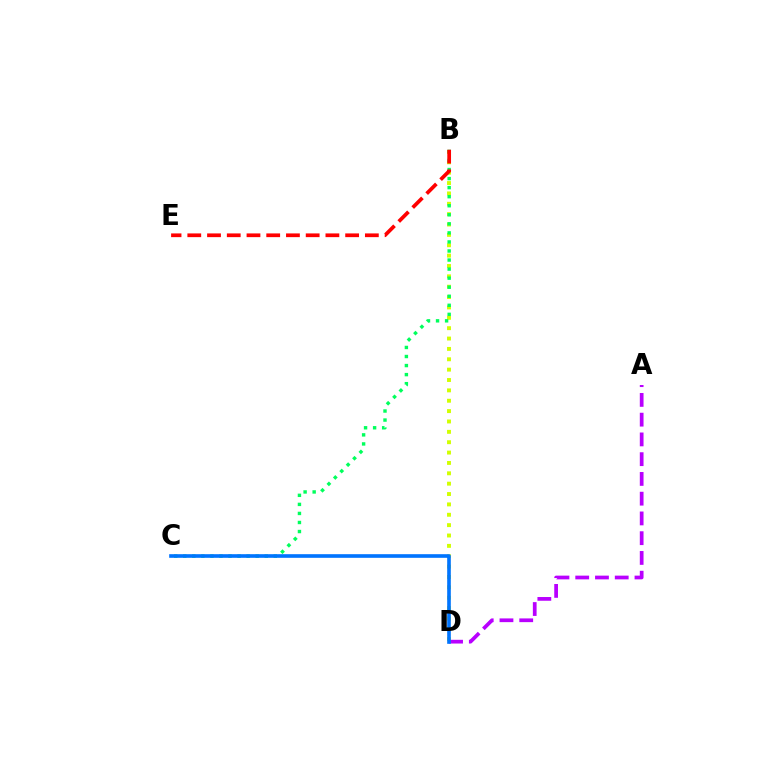{('B', 'D'): [{'color': '#d1ff00', 'line_style': 'dotted', 'thickness': 2.82}], ('A', 'D'): [{'color': '#b900ff', 'line_style': 'dashed', 'thickness': 2.68}], ('B', 'C'): [{'color': '#00ff5c', 'line_style': 'dotted', 'thickness': 2.46}], ('C', 'D'): [{'color': '#0074ff', 'line_style': 'solid', 'thickness': 2.62}], ('B', 'E'): [{'color': '#ff0000', 'line_style': 'dashed', 'thickness': 2.68}]}